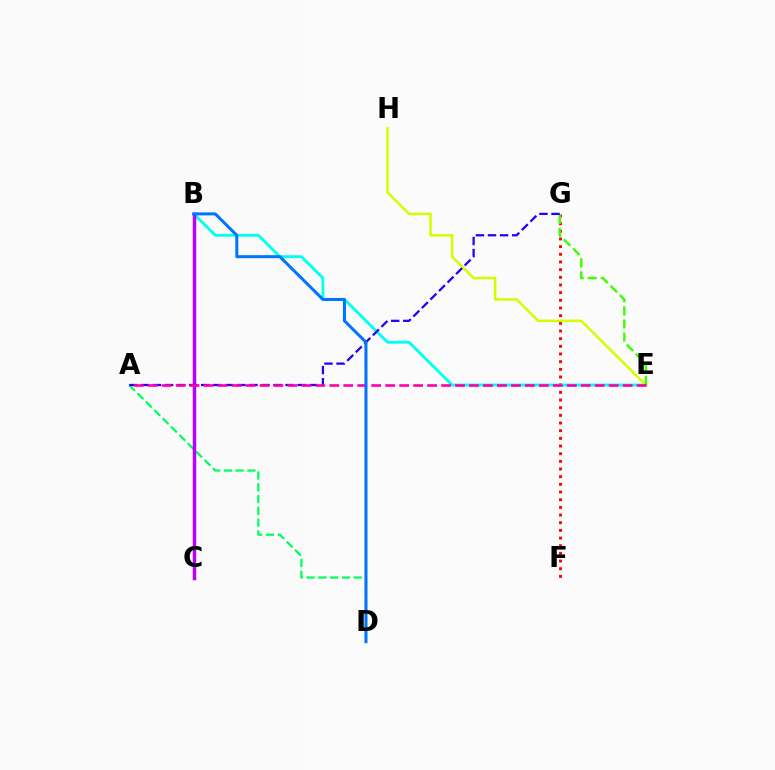{('F', 'G'): [{'color': '#ff0000', 'line_style': 'dotted', 'thickness': 2.08}], ('B', 'E'): [{'color': '#00fff6', 'line_style': 'solid', 'thickness': 2.05}], ('A', 'D'): [{'color': '#00ff5c', 'line_style': 'dashed', 'thickness': 1.6}], ('B', 'C'): [{'color': '#ff9400', 'line_style': 'solid', 'thickness': 2.01}, {'color': '#b900ff', 'line_style': 'solid', 'thickness': 2.49}], ('E', 'H'): [{'color': '#d1ff00', 'line_style': 'solid', 'thickness': 1.8}], ('E', 'G'): [{'color': '#3dff00', 'line_style': 'dashed', 'thickness': 1.78}], ('A', 'G'): [{'color': '#2500ff', 'line_style': 'dashed', 'thickness': 1.64}], ('A', 'E'): [{'color': '#ff00ac', 'line_style': 'dashed', 'thickness': 1.9}], ('B', 'D'): [{'color': '#0074ff', 'line_style': 'solid', 'thickness': 2.17}]}